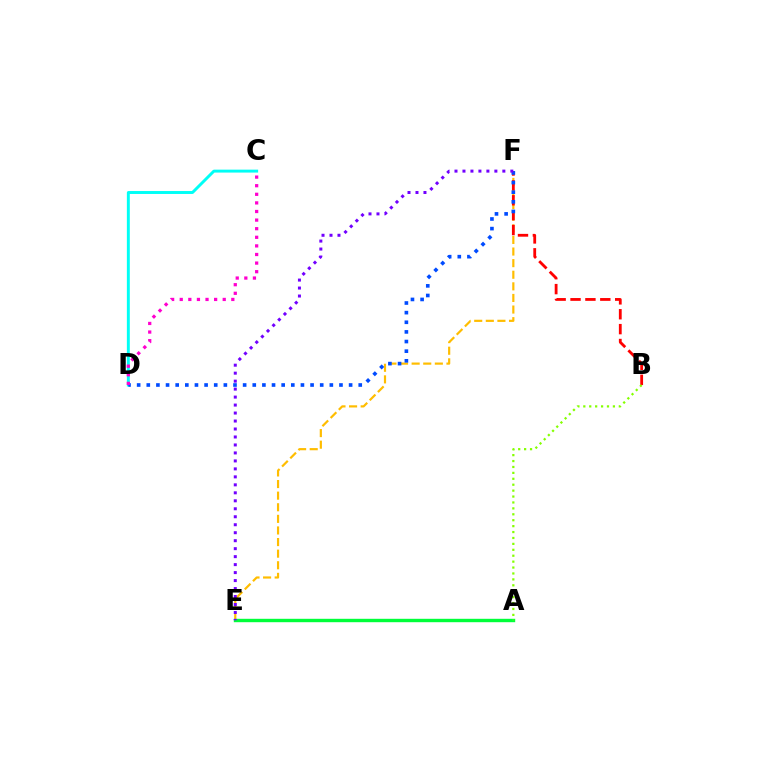{('E', 'F'): [{'color': '#ffbd00', 'line_style': 'dashed', 'thickness': 1.58}, {'color': '#7200ff', 'line_style': 'dotted', 'thickness': 2.17}], ('C', 'D'): [{'color': '#00fff6', 'line_style': 'solid', 'thickness': 2.11}, {'color': '#ff00cf', 'line_style': 'dotted', 'thickness': 2.34}], ('B', 'F'): [{'color': '#ff0000', 'line_style': 'dashed', 'thickness': 2.02}], ('A', 'E'): [{'color': '#00ff39', 'line_style': 'solid', 'thickness': 2.45}], ('D', 'F'): [{'color': '#004bff', 'line_style': 'dotted', 'thickness': 2.62}], ('A', 'B'): [{'color': '#84ff00', 'line_style': 'dotted', 'thickness': 1.61}]}